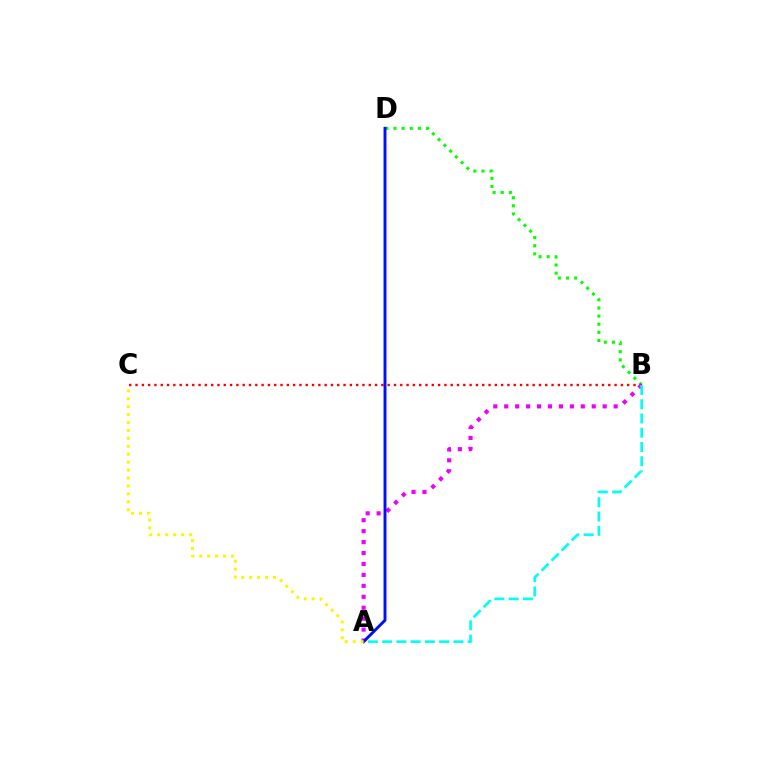{('B', 'D'): [{'color': '#08ff00', 'line_style': 'dotted', 'thickness': 2.21}], ('B', 'C'): [{'color': '#ff0000', 'line_style': 'dotted', 'thickness': 1.71}], ('A', 'B'): [{'color': '#ee00ff', 'line_style': 'dotted', 'thickness': 2.97}, {'color': '#00fff6', 'line_style': 'dashed', 'thickness': 1.94}], ('A', 'D'): [{'color': '#0010ff', 'line_style': 'solid', 'thickness': 2.11}], ('A', 'C'): [{'color': '#fcf500', 'line_style': 'dotted', 'thickness': 2.15}]}